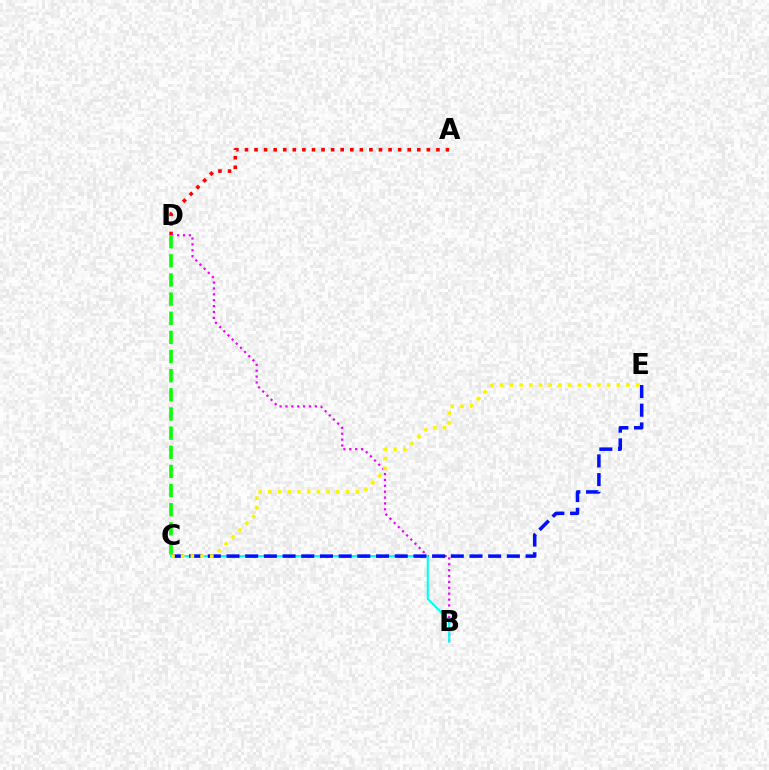{('A', 'D'): [{'color': '#ff0000', 'line_style': 'dotted', 'thickness': 2.6}], ('B', 'D'): [{'color': '#ee00ff', 'line_style': 'dotted', 'thickness': 1.6}], ('B', 'C'): [{'color': '#00fff6', 'line_style': 'solid', 'thickness': 1.51}], ('C', 'D'): [{'color': '#08ff00', 'line_style': 'dashed', 'thickness': 2.6}], ('C', 'E'): [{'color': '#0010ff', 'line_style': 'dashed', 'thickness': 2.54}, {'color': '#fcf500', 'line_style': 'dotted', 'thickness': 2.64}]}